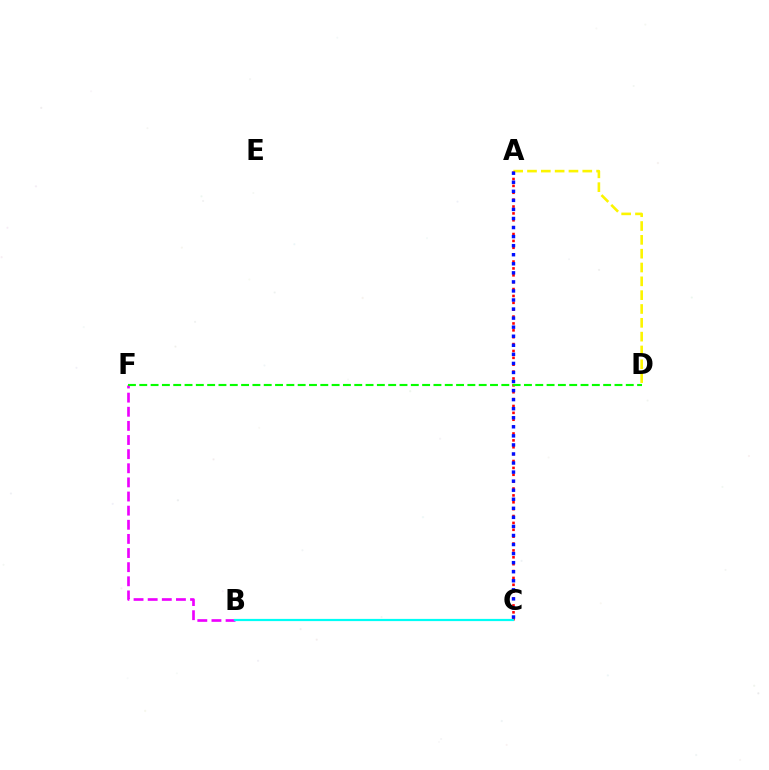{('A', 'D'): [{'color': '#fcf500', 'line_style': 'dashed', 'thickness': 1.88}], ('B', 'F'): [{'color': '#ee00ff', 'line_style': 'dashed', 'thickness': 1.92}], ('A', 'C'): [{'color': '#ff0000', 'line_style': 'dotted', 'thickness': 1.87}, {'color': '#0010ff', 'line_style': 'dotted', 'thickness': 2.46}], ('D', 'F'): [{'color': '#08ff00', 'line_style': 'dashed', 'thickness': 1.54}], ('B', 'C'): [{'color': '#00fff6', 'line_style': 'solid', 'thickness': 1.59}]}